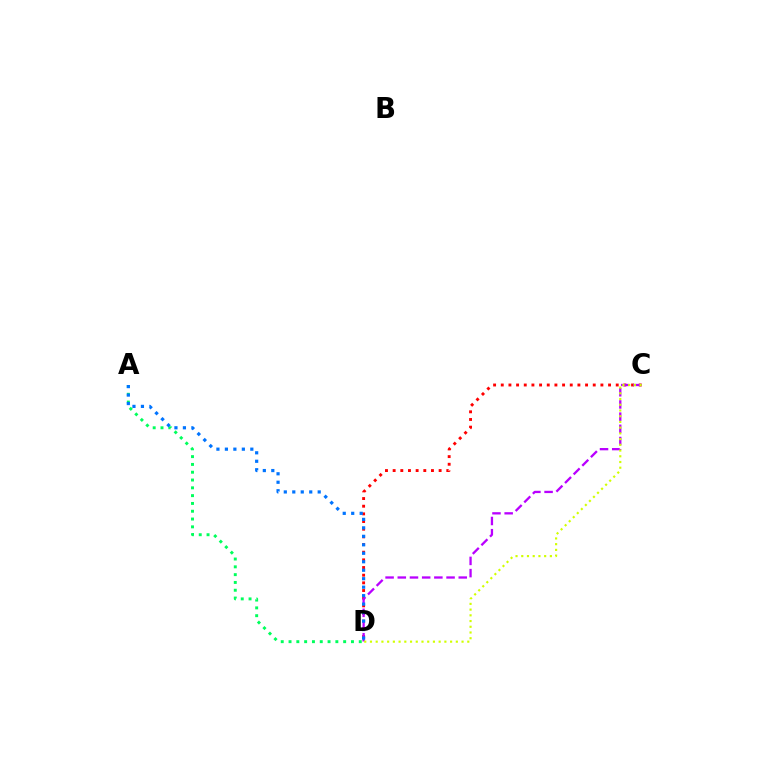{('C', 'D'): [{'color': '#ff0000', 'line_style': 'dotted', 'thickness': 2.08}, {'color': '#b900ff', 'line_style': 'dashed', 'thickness': 1.66}, {'color': '#d1ff00', 'line_style': 'dotted', 'thickness': 1.56}], ('A', 'D'): [{'color': '#00ff5c', 'line_style': 'dotted', 'thickness': 2.12}, {'color': '#0074ff', 'line_style': 'dotted', 'thickness': 2.3}]}